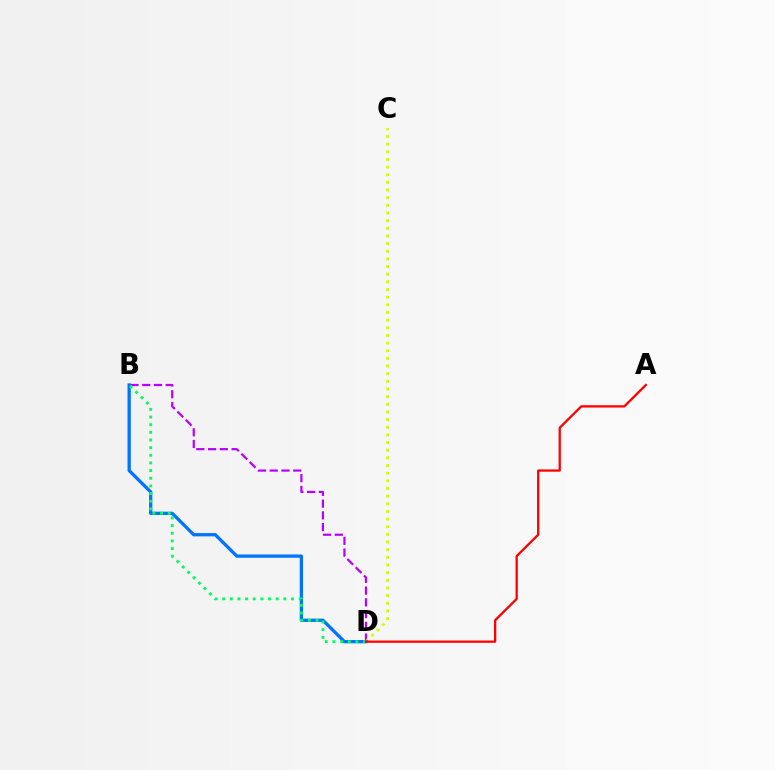{('B', 'D'): [{'color': '#b900ff', 'line_style': 'dashed', 'thickness': 1.6}, {'color': '#0074ff', 'line_style': 'solid', 'thickness': 2.38}, {'color': '#00ff5c', 'line_style': 'dotted', 'thickness': 2.08}], ('C', 'D'): [{'color': '#d1ff00', 'line_style': 'dotted', 'thickness': 2.08}], ('A', 'D'): [{'color': '#ff0000', 'line_style': 'solid', 'thickness': 1.64}]}